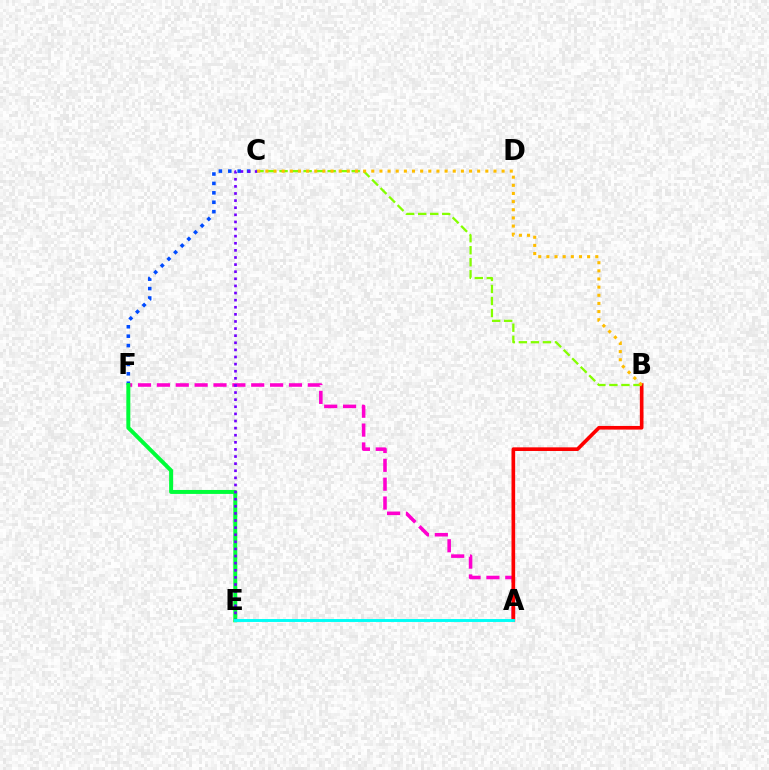{('C', 'F'): [{'color': '#004bff', 'line_style': 'dotted', 'thickness': 2.56}], ('A', 'F'): [{'color': '#ff00cf', 'line_style': 'dashed', 'thickness': 2.56}], ('A', 'B'): [{'color': '#ff0000', 'line_style': 'solid', 'thickness': 2.63}], ('B', 'C'): [{'color': '#84ff00', 'line_style': 'dashed', 'thickness': 1.63}, {'color': '#ffbd00', 'line_style': 'dotted', 'thickness': 2.21}], ('E', 'F'): [{'color': '#00ff39', 'line_style': 'solid', 'thickness': 2.86}], ('C', 'E'): [{'color': '#7200ff', 'line_style': 'dotted', 'thickness': 1.93}], ('A', 'E'): [{'color': '#00fff6', 'line_style': 'solid', 'thickness': 2.1}]}